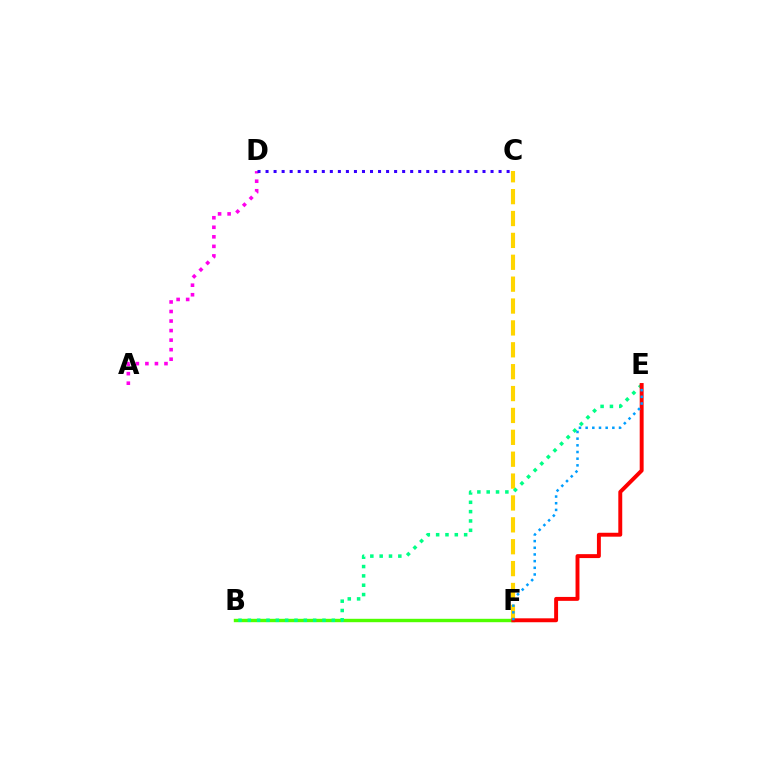{('B', 'F'): [{'color': '#4fff00', 'line_style': 'solid', 'thickness': 2.45}], ('A', 'D'): [{'color': '#ff00ed', 'line_style': 'dotted', 'thickness': 2.59}], ('C', 'F'): [{'color': '#ffd500', 'line_style': 'dashed', 'thickness': 2.97}], ('B', 'E'): [{'color': '#00ff86', 'line_style': 'dotted', 'thickness': 2.54}], ('E', 'F'): [{'color': '#ff0000', 'line_style': 'solid', 'thickness': 2.83}, {'color': '#009eff', 'line_style': 'dotted', 'thickness': 1.81}], ('C', 'D'): [{'color': '#3700ff', 'line_style': 'dotted', 'thickness': 2.18}]}